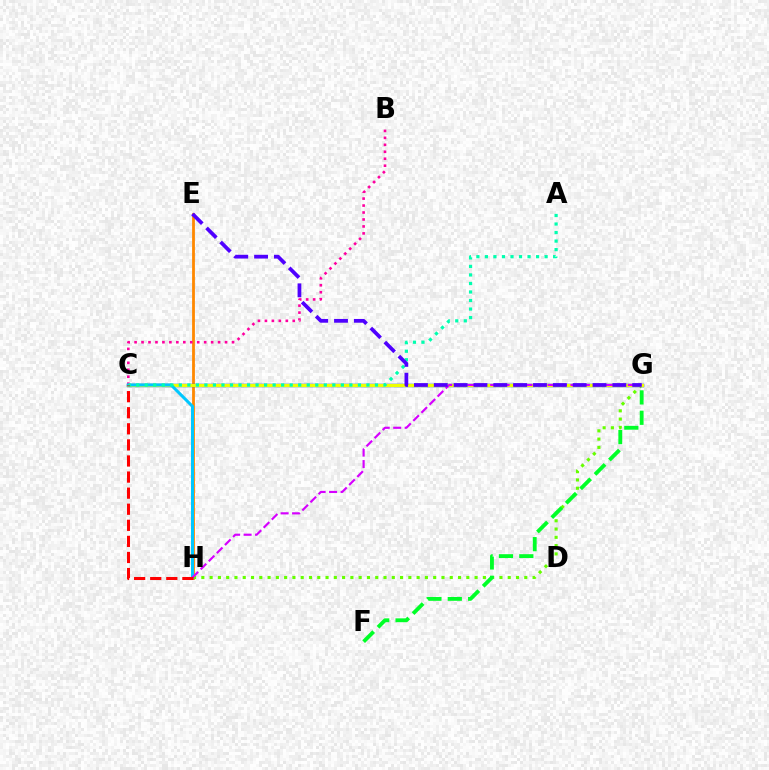{('E', 'H'): [{'color': '#ff8800', 'line_style': 'solid', 'thickness': 2.01}], ('G', 'H'): [{'color': '#66ff00', 'line_style': 'dotted', 'thickness': 2.25}, {'color': '#d600ff', 'line_style': 'dashed', 'thickness': 1.56}], ('C', 'G'): [{'color': '#003fff', 'line_style': 'solid', 'thickness': 2.47}, {'color': '#eeff00', 'line_style': 'solid', 'thickness': 2.34}], ('F', 'G'): [{'color': '#00ff27', 'line_style': 'dashed', 'thickness': 2.77}], ('B', 'C'): [{'color': '#ff00a0', 'line_style': 'dotted', 'thickness': 1.89}], ('C', 'H'): [{'color': '#00c7ff', 'line_style': 'solid', 'thickness': 2.18}, {'color': '#ff0000', 'line_style': 'dashed', 'thickness': 2.18}], ('A', 'C'): [{'color': '#00ffaf', 'line_style': 'dotted', 'thickness': 2.32}], ('E', 'G'): [{'color': '#4f00ff', 'line_style': 'dashed', 'thickness': 2.7}]}